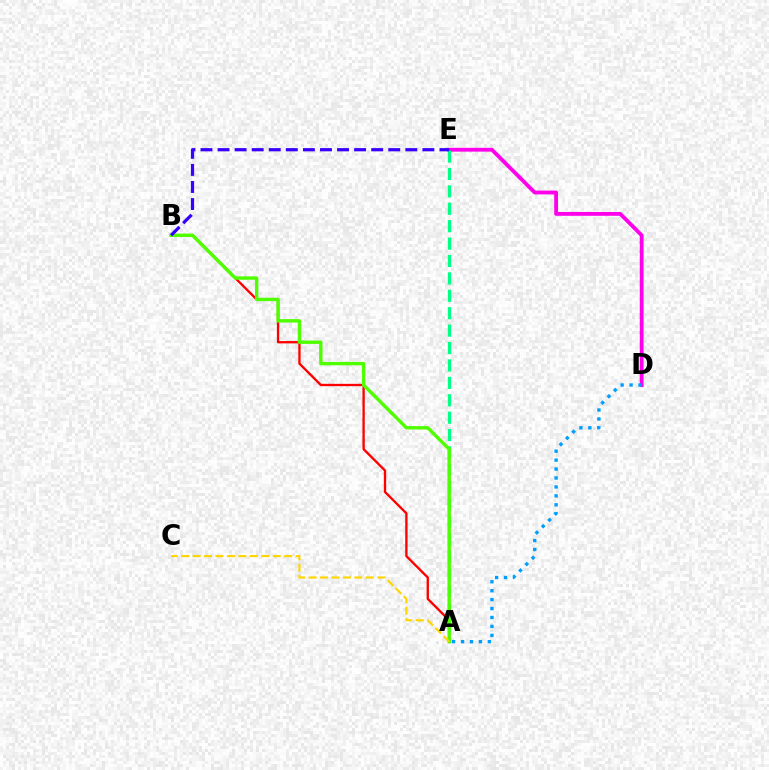{('D', 'E'): [{'color': '#ff00ed', 'line_style': 'solid', 'thickness': 2.75}], ('A', 'D'): [{'color': '#009eff', 'line_style': 'dotted', 'thickness': 2.43}], ('A', 'B'): [{'color': '#ff0000', 'line_style': 'solid', 'thickness': 1.68}, {'color': '#4fff00', 'line_style': 'solid', 'thickness': 2.45}], ('A', 'E'): [{'color': '#00ff86', 'line_style': 'dashed', 'thickness': 2.36}], ('B', 'E'): [{'color': '#3700ff', 'line_style': 'dashed', 'thickness': 2.32}], ('A', 'C'): [{'color': '#ffd500', 'line_style': 'dashed', 'thickness': 1.56}]}